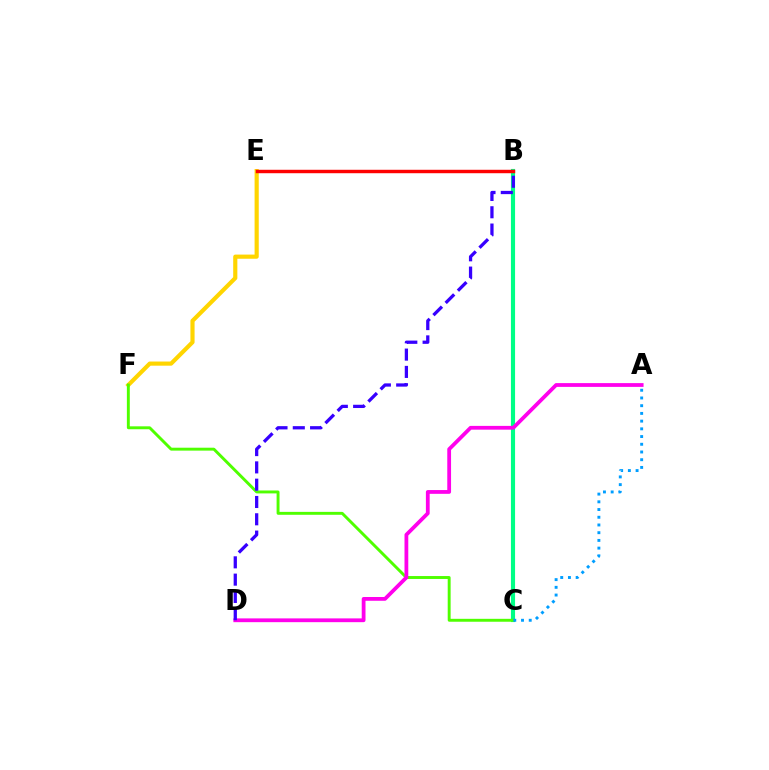{('B', 'C'): [{'color': '#00ff86', 'line_style': 'solid', 'thickness': 2.97}], ('E', 'F'): [{'color': '#ffd500', 'line_style': 'solid', 'thickness': 2.99}], ('B', 'E'): [{'color': '#ff0000', 'line_style': 'solid', 'thickness': 2.48}], ('C', 'F'): [{'color': '#4fff00', 'line_style': 'solid', 'thickness': 2.1}], ('A', 'D'): [{'color': '#ff00ed', 'line_style': 'solid', 'thickness': 2.72}], ('B', 'D'): [{'color': '#3700ff', 'line_style': 'dashed', 'thickness': 2.35}], ('A', 'C'): [{'color': '#009eff', 'line_style': 'dotted', 'thickness': 2.1}]}